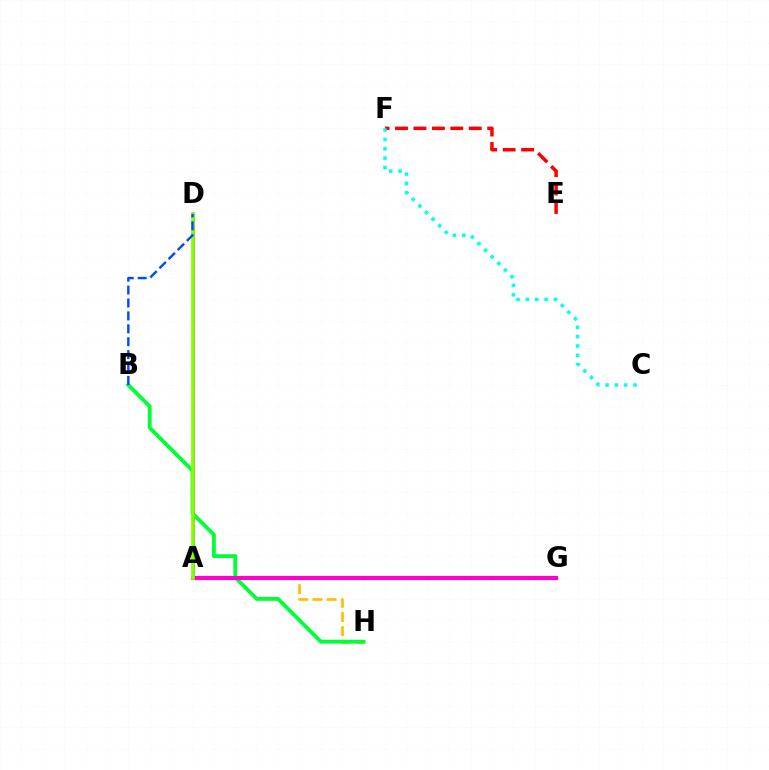{('A', 'H'): [{'color': '#ffbd00', 'line_style': 'dashed', 'thickness': 1.93}], ('B', 'H'): [{'color': '#00ff39', 'line_style': 'solid', 'thickness': 2.77}], ('A', 'G'): [{'color': '#ff00cf', 'line_style': 'solid', 'thickness': 2.97}], ('A', 'D'): [{'color': '#7200ff', 'line_style': 'solid', 'thickness': 2.18}, {'color': '#84ff00', 'line_style': 'solid', 'thickness': 2.69}], ('E', 'F'): [{'color': '#ff0000', 'line_style': 'dashed', 'thickness': 2.5}], ('B', 'D'): [{'color': '#004bff', 'line_style': 'dashed', 'thickness': 1.75}], ('C', 'F'): [{'color': '#00fff6', 'line_style': 'dotted', 'thickness': 2.54}]}